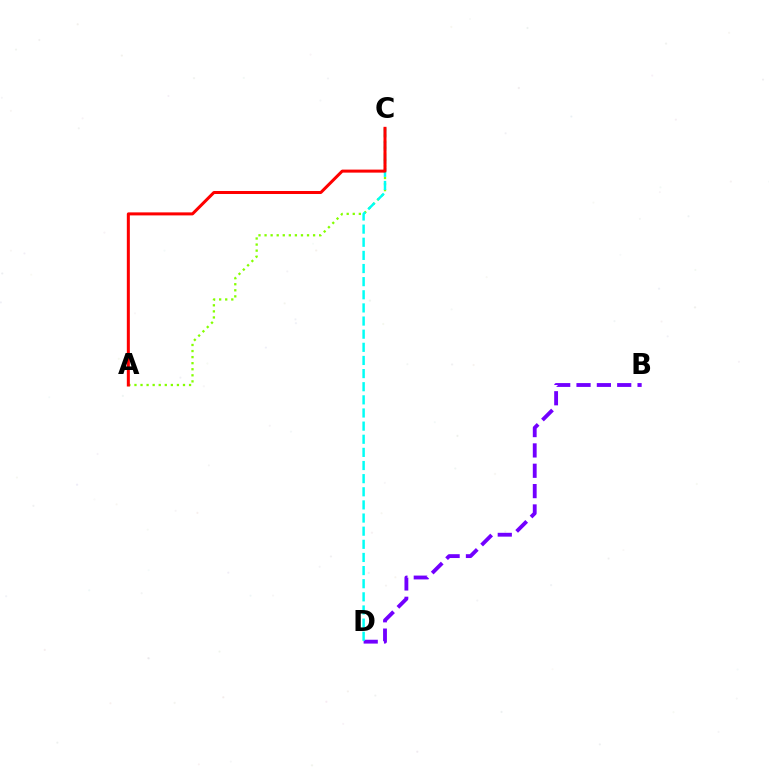{('A', 'C'): [{'color': '#84ff00', 'line_style': 'dotted', 'thickness': 1.65}, {'color': '#ff0000', 'line_style': 'solid', 'thickness': 2.17}], ('B', 'D'): [{'color': '#7200ff', 'line_style': 'dashed', 'thickness': 2.76}], ('C', 'D'): [{'color': '#00fff6', 'line_style': 'dashed', 'thickness': 1.78}]}